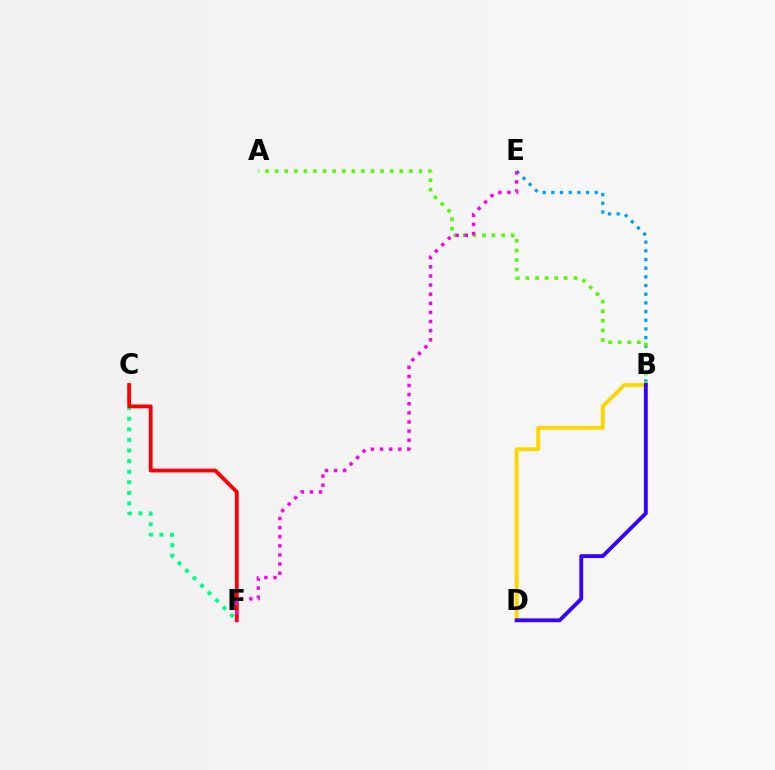{('B', 'E'): [{'color': '#009eff', 'line_style': 'dotted', 'thickness': 2.36}], ('A', 'B'): [{'color': '#4fff00', 'line_style': 'dotted', 'thickness': 2.61}], ('C', 'F'): [{'color': '#00ff86', 'line_style': 'dotted', 'thickness': 2.88}, {'color': '#ff0000', 'line_style': 'solid', 'thickness': 2.74}], ('B', 'D'): [{'color': '#ffd500', 'line_style': 'solid', 'thickness': 2.76}, {'color': '#3700ff', 'line_style': 'solid', 'thickness': 2.78}], ('E', 'F'): [{'color': '#ff00ed', 'line_style': 'dotted', 'thickness': 2.48}]}